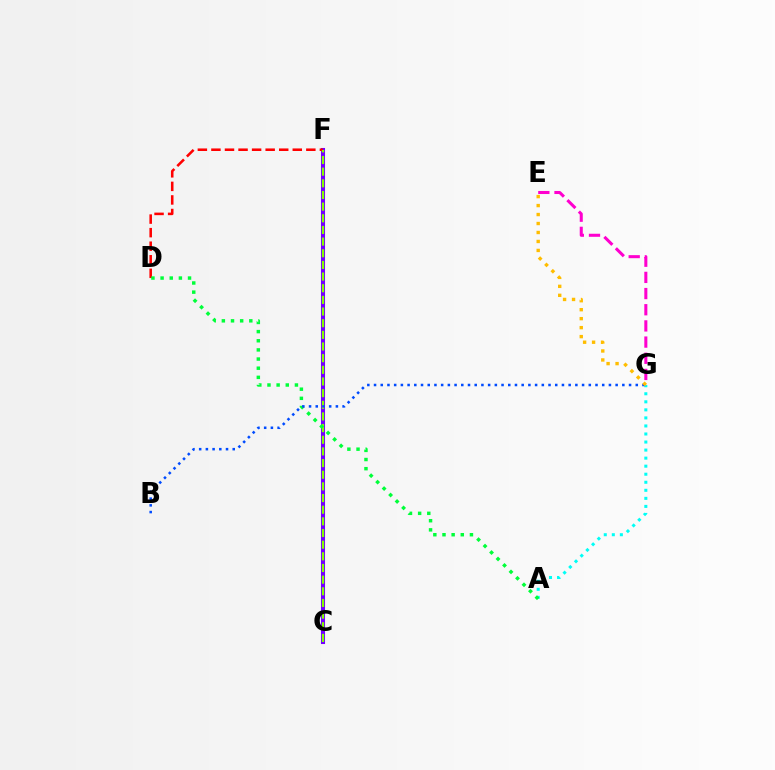{('C', 'F'): [{'color': '#7200ff', 'line_style': 'solid', 'thickness': 2.93}, {'color': '#84ff00', 'line_style': 'dashed', 'thickness': 1.58}], ('D', 'F'): [{'color': '#ff0000', 'line_style': 'dashed', 'thickness': 1.84}], ('A', 'G'): [{'color': '#00fff6', 'line_style': 'dotted', 'thickness': 2.19}], ('A', 'D'): [{'color': '#00ff39', 'line_style': 'dotted', 'thickness': 2.49}], ('B', 'G'): [{'color': '#004bff', 'line_style': 'dotted', 'thickness': 1.82}], ('E', 'G'): [{'color': '#ffbd00', 'line_style': 'dotted', 'thickness': 2.44}, {'color': '#ff00cf', 'line_style': 'dashed', 'thickness': 2.2}]}